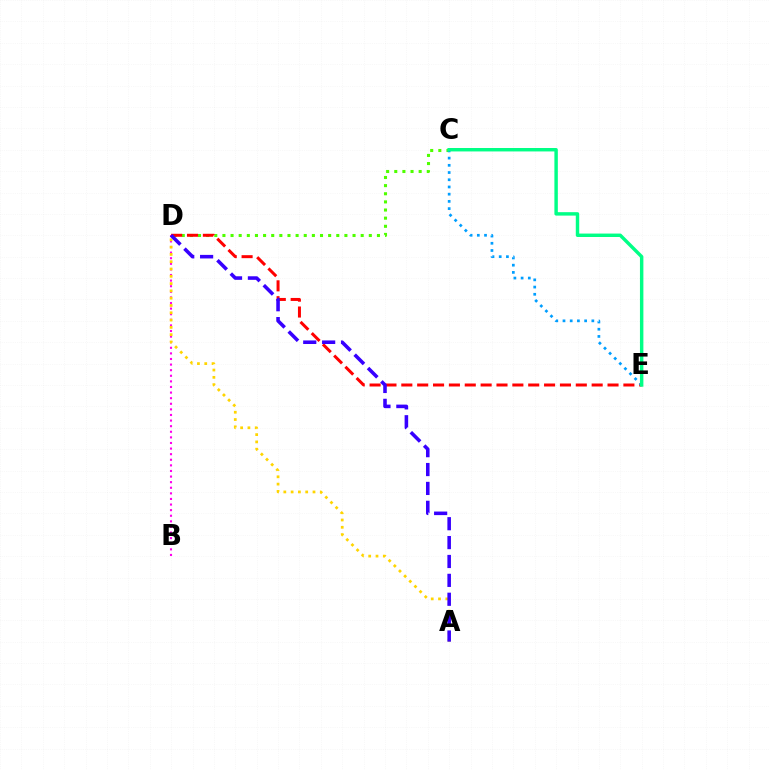{('C', 'D'): [{'color': '#4fff00', 'line_style': 'dotted', 'thickness': 2.21}], ('B', 'D'): [{'color': '#ff00ed', 'line_style': 'dotted', 'thickness': 1.52}], ('D', 'E'): [{'color': '#ff0000', 'line_style': 'dashed', 'thickness': 2.15}], ('A', 'D'): [{'color': '#ffd500', 'line_style': 'dotted', 'thickness': 1.98}, {'color': '#3700ff', 'line_style': 'dashed', 'thickness': 2.57}], ('C', 'E'): [{'color': '#009eff', 'line_style': 'dotted', 'thickness': 1.96}, {'color': '#00ff86', 'line_style': 'solid', 'thickness': 2.47}]}